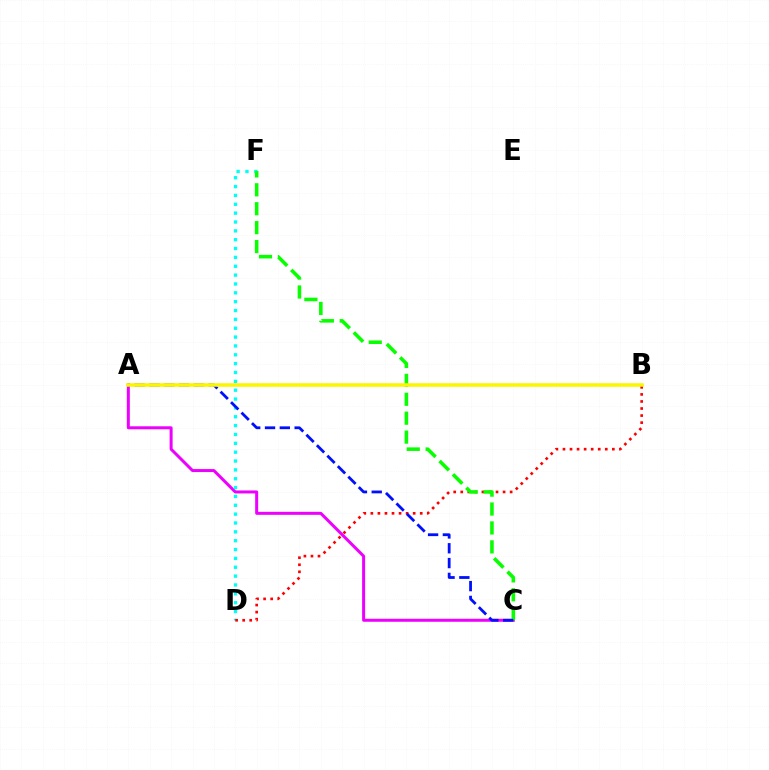{('A', 'C'): [{'color': '#ee00ff', 'line_style': 'solid', 'thickness': 2.16}, {'color': '#0010ff', 'line_style': 'dashed', 'thickness': 2.01}], ('D', 'F'): [{'color': '#00fff6', 'line_style': 'dotted', 'thickness': 2.41}], ('B', 'D'): [{'color': '#ff0000', 'line_style': 'dotted', 'thickness': 1.92}], ('C', 'F'): [{'color': '#08ff00', 'line_style': 'dashed', 'thickness': 2.57}], ('A', 'B'): [{'color': '#fcf500', 'line_style': 'solid', 'thickness': 2.54}]}